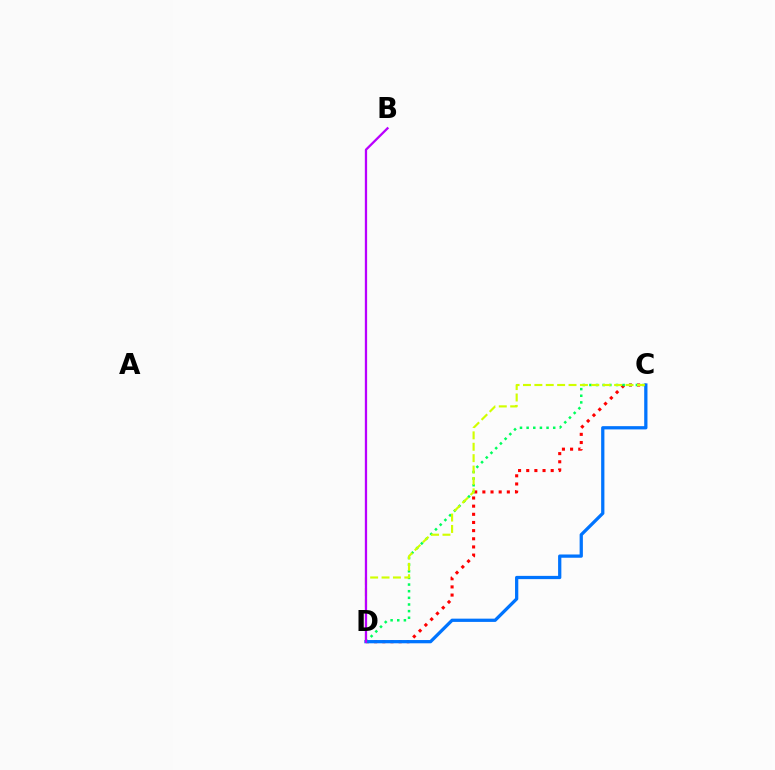{('C', 'D'): [{'color': '#ff0000', 'line_style': 'dotted', 'thickness': 2.22}, {'color': '#00ff5c', 'line_style': 'dotted', 'thickness': 1.8}, {'color': '#0074ff', 'line_style': 'solid', 'thickness': 2.35}, {'color': '#d1ff00', 'line_style': 'dashed', 'thickness': 1.55}], ('B', 'D'): [{'color': '#b900ff', 'line_style': 'solid', 'thickness': 1.64}]}